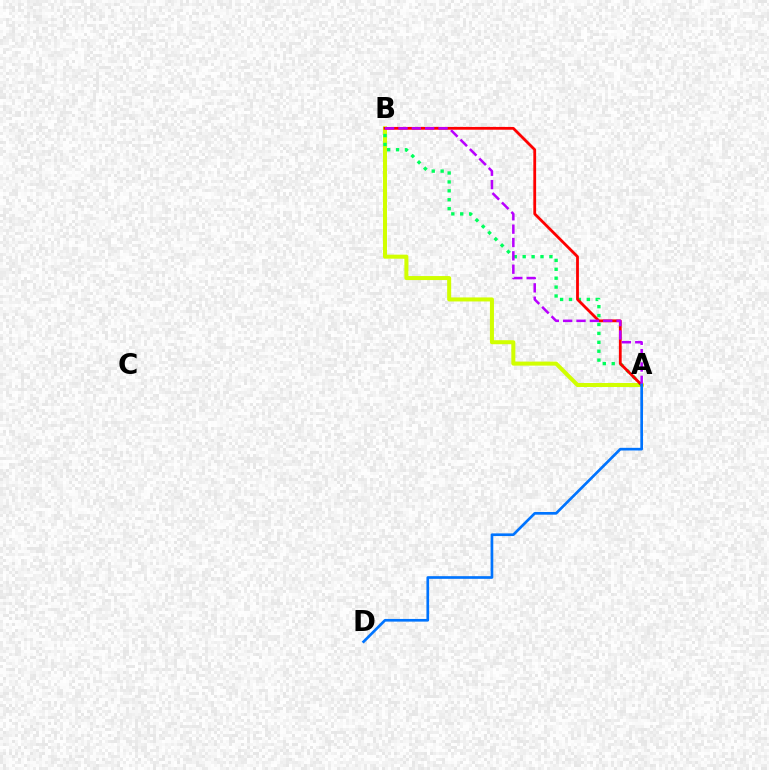{('A', 'B'): [{'color': '#d1ff00', 'line_style': 'solid', 'thickness': 2.89}, {'color': '#00ff5c', 'line_style': 'dotted', 'thickness': 2.42}, {'color': '#ff0000', 'line_style': 'solid', 'thickness': 2.01}, {'color': '#b900ff', 'line_style': 'dashed', 'thickness': 1.81}], ('A', 'D'): [{'color': '#0074ff', 'line_style': 'solid', 'thickness': 1.92}]}